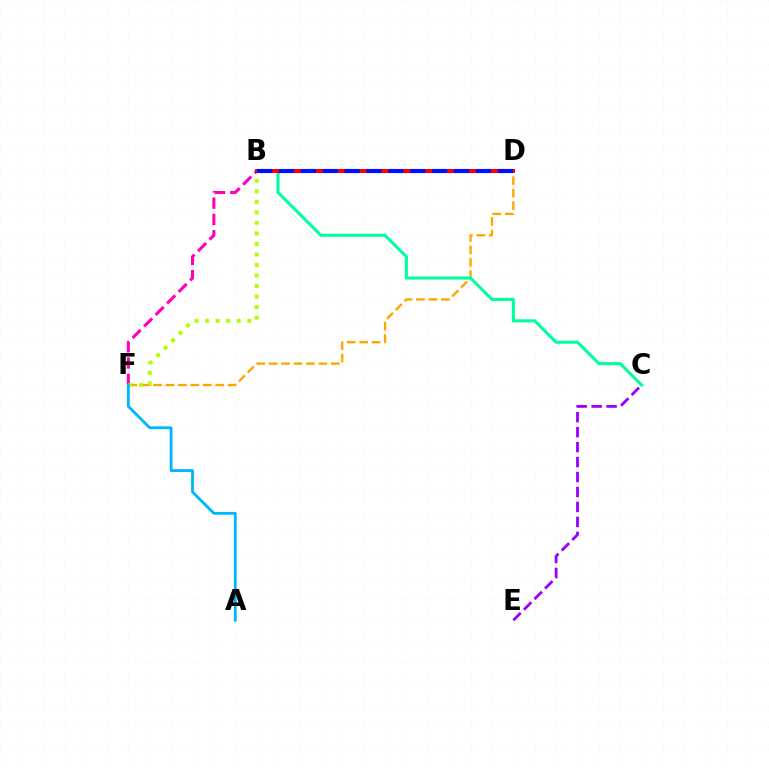{('B', 'F'): [{'color': '#ff00bd', 'line_style': 'dashed', 'thickness': 2.21}, {'color': '#b3ff00', 'line_style': 'dotted', 'thickness': 2.86}], ('D', 'F'): [{'color': '#ffa500', 'line_style': 'dashed', 'thickness': 1.69}], ('B', 'D'): [{'color': '#08ff00', 'line_style': 'dotted', 'thickness': 2.19}, {'color': '#ff0000', 'line_style': 'solid', 'thickness': 2.89}, {'color': '#0010ff', 'line_style': 'dashed', 'thickness': 2.97}], ('B', 'C'): [{'color': '#00ff9d', 'line_style': 'solid', 'thickness': 2.2}], ('C', 'E'): [{'color': '#9b00ff', 'line_style': 'dashed', 'thickness': 2.03}], ('A', 'F'): [{'color': '#00b5ff', 'line_style': 'solid', 'thickness': 2.02}]}